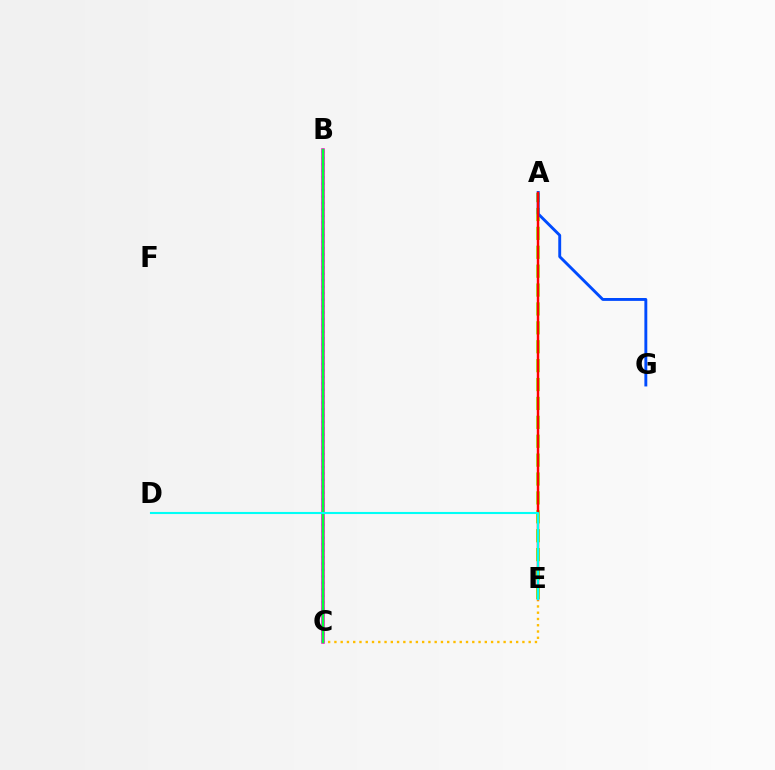{('A', 'E'): [{'color': '#84ff00', 'line_style': 'dashed', 'thickness': 2.57}, {'color': '#ff0000', 'line_style': 'solid', 'thickness': 1.77}], ('A', 'G'): [{'color': '#004bff', 'line_style': 'solid', 'thickness': 2.08}], ('B', 'C'): [{'color': '#7200ff', 'line_style': 'dotted', 'thickness': 1.75}, {'color': '#ff00cf', 'line_style': 'solid', 'thickness': 2.56}, {'color': '#00ff39', 'line_style': 'solid', 'thickness': 1.74}], ('C', 'E'): [{'color': '#ffbd00', 'line_style': 'dotted', 'thickness': 1.7}], ('D', 'E'): [{'color': '#00fff6', 'line_style': 'solid', 'thickness': 1.51}]}